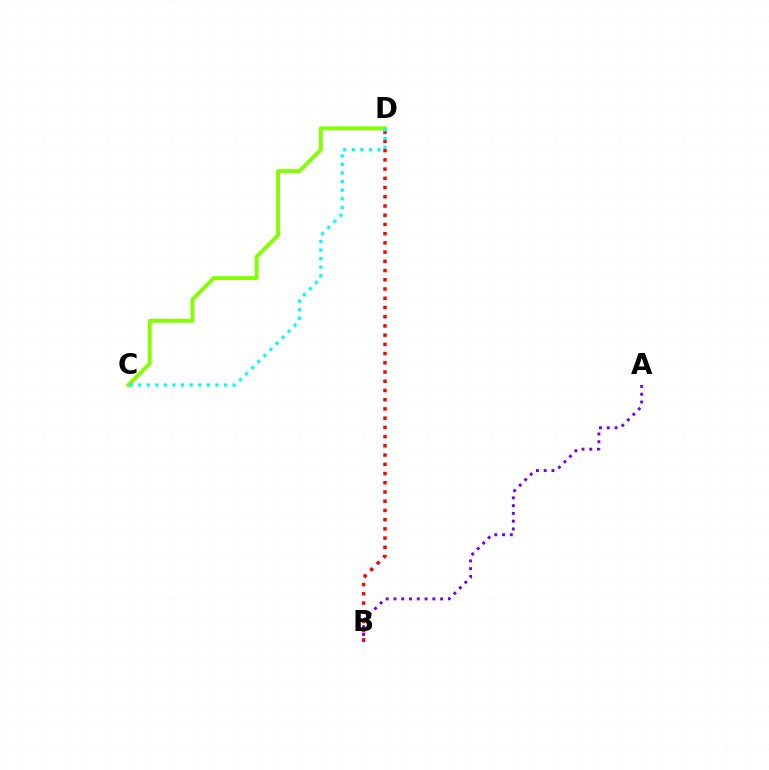{('B', 'D'): [{'color': '#ff0000', 'line_style': 'dotted', 'thickness': 2.51}], ('C', 'D'): [{'color': '#84ff00', 'line_style': 'solid', 'thickness': 2.81}, {'color': '#00fff6', 'line_style': 'dotted', 'thickness': 2.33}], ('A', 'B'): [{'color': '#7200ff', 'line_style': 'dotted', 'thickness': 2.11}]}